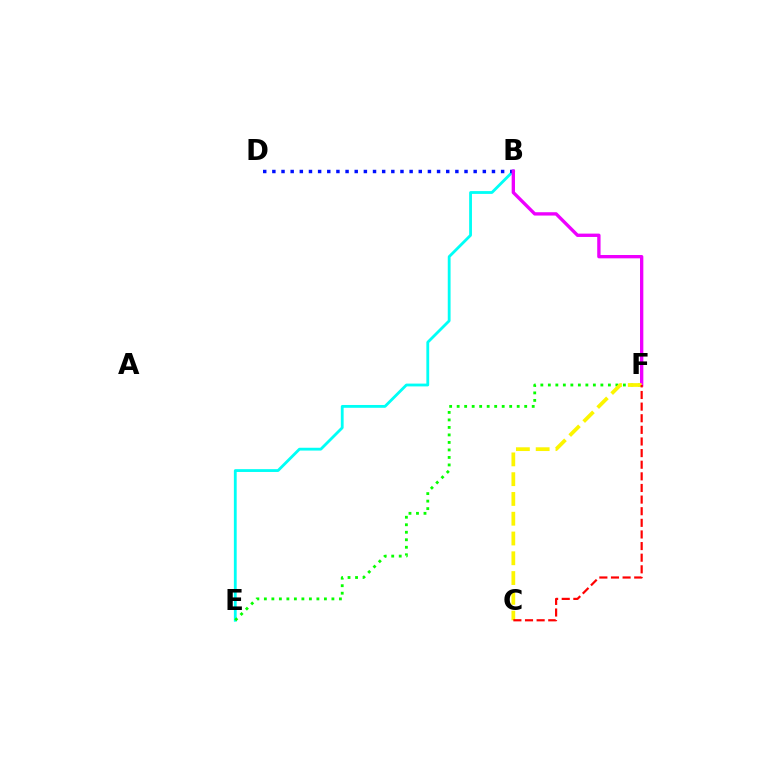{('B', 'E'): [{'color': '#00fff6', 'line_style': 'solid', 'thickness': 2.03}], ('E', 'F'): [{'color': '#08ff00', 'line_style': 'dotted', 'thickness': 2.04}], ('B', 'D'): [{'color': '#0010ff', 'line_style': 'dotted', 'thickness': 2.49}], ('B', 'F'): [{'color': '#ee00ff', 'line_style': 'solid', 'thickness': 2.4}], ('C', 'F'): [{'color': '#fcf500', 'line_style': 'dashed', 'thickness': 2.69}, {'color': '#ff0000', 'line_style': 'dashed', 'thickness': 1.58}]}